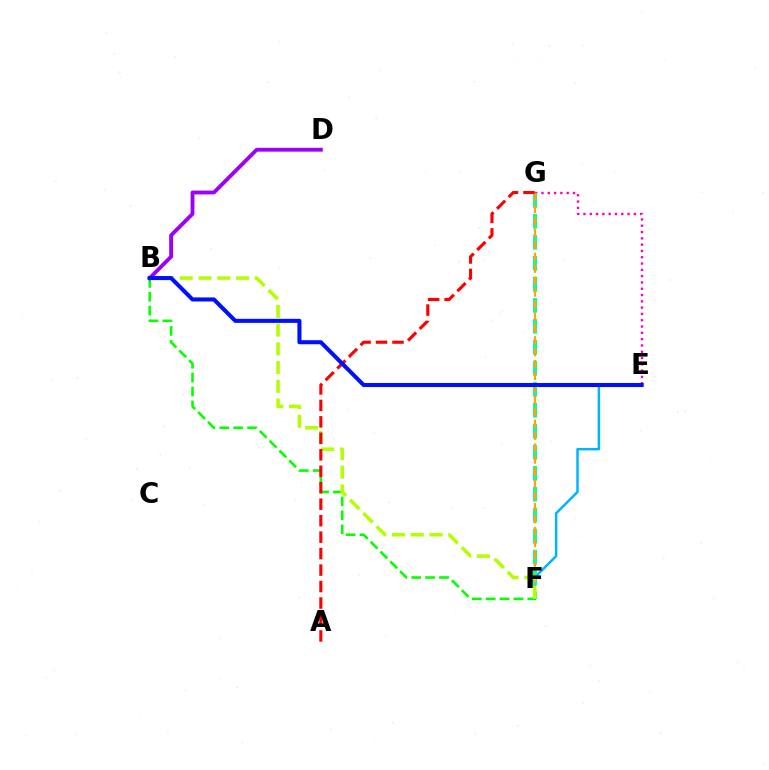{('E', 'F'): [{'color': '#00b5ff', 'line_style': 'solid', 'thickness': 1.79}], ('B', 'F'): [{'color': '#08ff00', 'line_style': 'dashed', 'thickness': 1.89}, {'color': '#b3ff00', 'line_style': 'dashed', 'thickness': 2.55}], ('E', 'G'): [{'color': '#ff00bd', 'line_style': 'dotted', 'thickness': 1.71}], ('F', 'G'): [{'color': '#00ff9d', 'line_style': 'dashed', 'thickness': 2.85}, {'color': '#ffa500', 'line_style': 'dashed', 'thickness': 1.62}], ('B', 'D'): [{'color': '#9b00ff', 'line_style': 'solid', 'thickness': 2.77}], ('A', 'G'): [{'color': '#ff0000', 'line_style': 'dashed', 'thickness': 2.24}], ('B', 'E'): [{'color': '#0010ff', 'line_style': 'solid', 'thickness': 2.92}]}